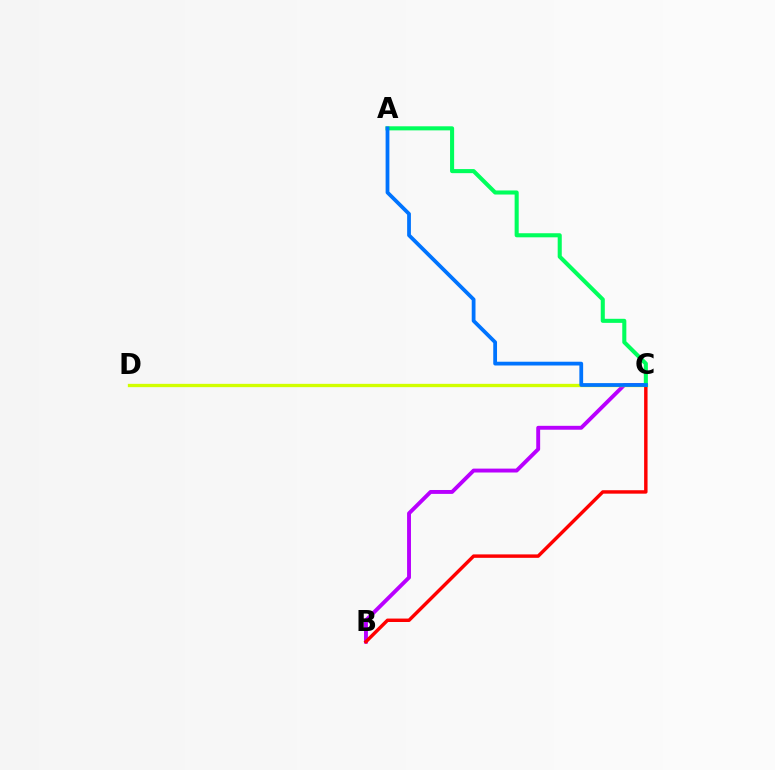{('B', 'C'): [{'color': '#b900ff', 'line_style': 'solid', 'thickness': 2.81}, {'color': '#ff0000', 'line_style': 'solid', 'thickness': 2.48}], ('C', 'D'): [{'color': '#d1ff00', 'line_style': 'solid', 'thickness': 2.38}], ('A', 'C'): [{'color': '#00ff5c', 'line_style': 'solid', 'thickness': 2.93}, {'color': '#0074ff', 'line_style': 'solid', 'thickness': 2.72}]}